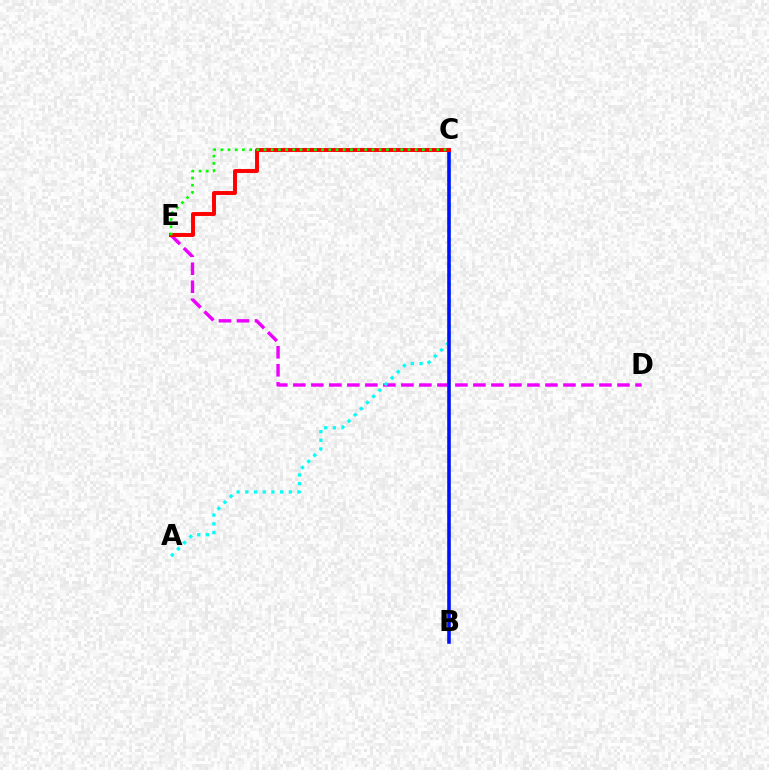{('D', 'E'): [{'color': '#ee00ff', 'line_style': 'dashed', 'thickness': 2.45}], ('B', 'C'): [{'color': '#fcf500', 'line_style': 'dotted', 'thickness': 2.6}, {'color': '#0010ff', 'line_style': 'solid', 'thickness': 2.58}], ('A', 'C'): [{'color': '#00fff6', 'line_style': 'dotted', 'thickness': 2.36}], ('C', 'E'): [{'color': '#ff0000', 'line_style': 'solid', 'thickness': 2.82}, {'color': '#08ff00', 'line_style': 'dotted', 'thickness': 1.96}]}